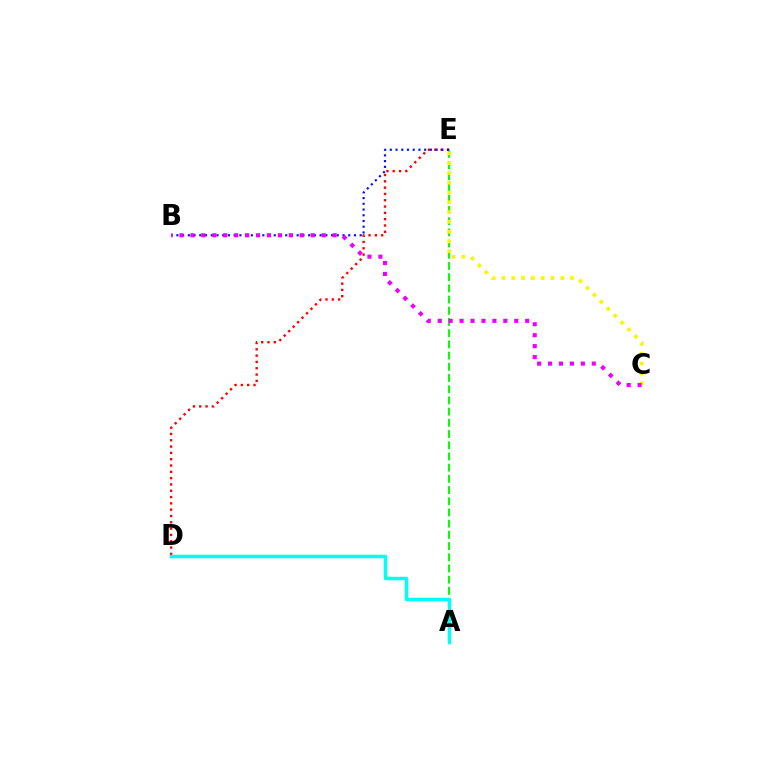{('D', 'E'): [{'color': '#ff0000', 'line_style': 'dotted', 'thickness': 1.71}], ('A', 'E'): [{'color': '#08ff00', 'line_style': 'dashed', 'thickness': 1.52}], ('B', 'E'): [{'color': '#0010ff', 'line_style': 'dotted', 'thickness': 1.56}], ('C', 'E'): [{'color': '#fcf500', 'line_style': 'dotted', 'thickness': 2.66}], ('A', 'D'): [{'color': '#00fff6', 'line_style': 'solid', 'thickness': 2.52}], ('B', 'C'): [{'color': '#ee00ff', 'line_style': 'dotted', 'thickness': 2.97}]}